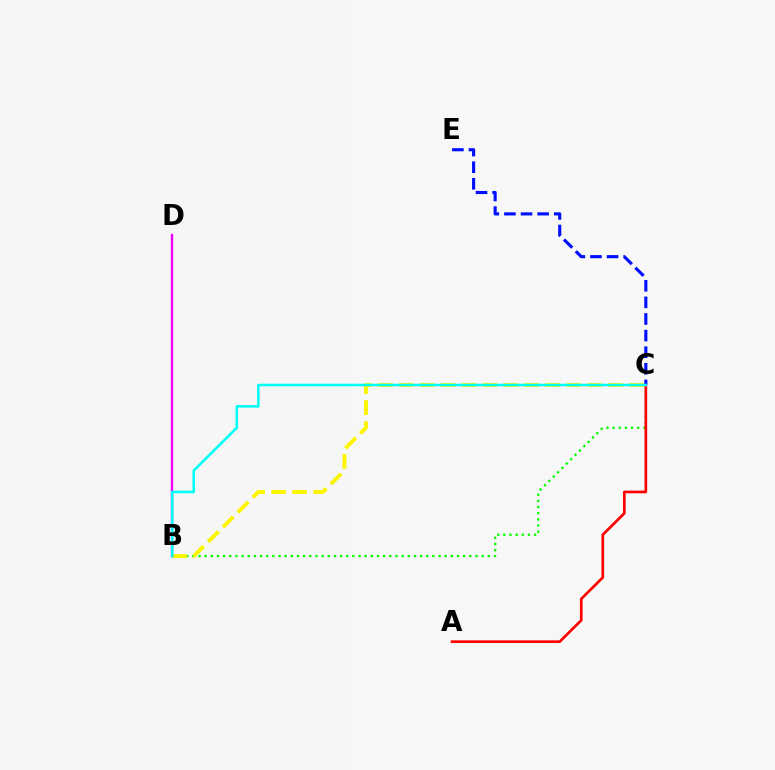{('B', 'C'): [{'color': '#08ff00', 'line_style': 'dotted', 'thickness': 1.67}, {'color': '#fcf500', 'line_style': 'dashed', 'thickness': 2.84}, {'color': '#00fff6', 'line_style': 'solid', 'thickness': 1.84}], ('A', 'C'): [{'color': '#ff0000', 'line_style': 'solid', 'thickness': 1.93}], ('B', 'D'): [{'color': '#ee00ff', 'line_style': 'solid', 'thickness': 1.71}], ('C', 'E'): [{'color': '#0010ff', 'line_style': 'dashed', 'thickness': 2.26}]}